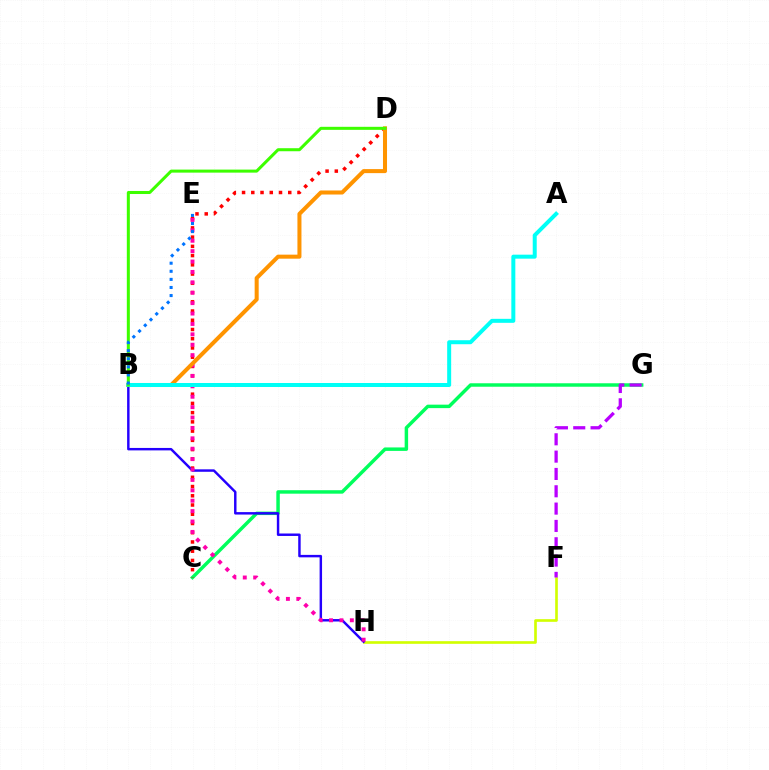{('F', 'H'): [{'color': '#d1ff00', 'line_style': 'solid', 'thickness': 1.9}], ('C', 'G'): [{'color': '#00ff5c', 'line_style': 'solid', 'thickness': 2.49}], ('C', 'D'): [{'color': '#ff0000', 'line_style': 'dotted', 'thickness': 2.51}], ('B', 'H'): [{'color': '#2500ff', 'line_style': 'solid', 'thickness': 1.76}], ('E', 'H'): [{'color': '#ff00ac', 'line_style': 'dotted', 'thickness': 2.83}], ('F', 'G'): [{'color': '#b900ff', 'line_style': 'dashed', 'thickness': 2.35}], ('B', 'D'): [{'color': '#ff9400', 'line_style': 'solid', 'thickness': 2.9}, {'color': '#3dff00', 'line_style': 'solid', 'thickness': 2.18}], ('A', 'B'): [{'color': '#00fff6', 'line_style': 'solid', 'thickness': 2.87}], ('B', 'E'): [{'color': '#0074ff', 'line_style': 'dotted', 'thickness': 2.2}]}